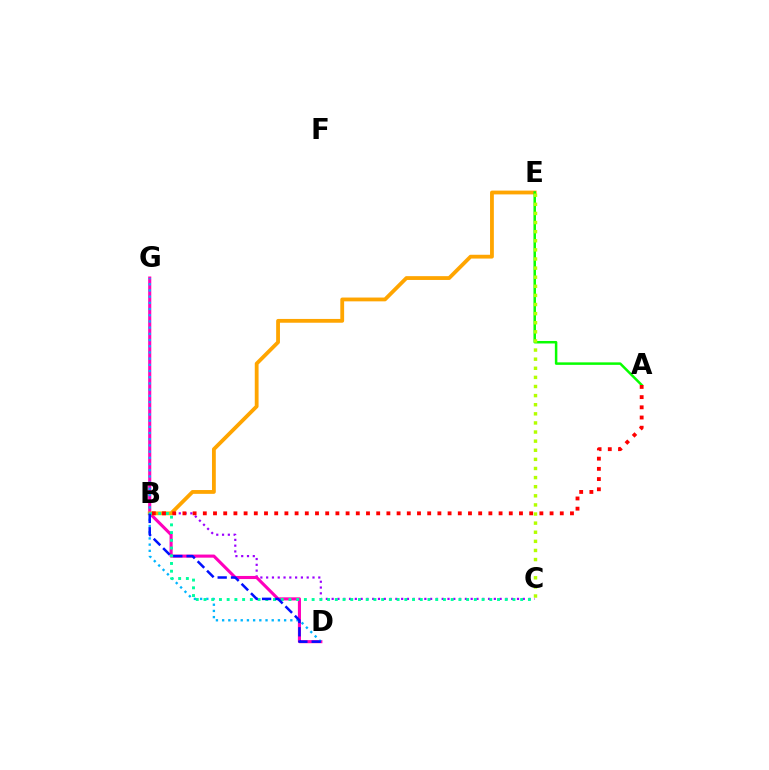{('B', 'C'): [{'color': '#9b00ff', 'line_style': 'dotted', 'thickness': 1.57}, {'color': '#00ff9d', 'line_style': 'dotted', 'thickness': 2.1}], ('D', 'G'): [{'color': '#ff00bd', 'line_style': 'solid', 'thickness': 2.23}, {'color': '#00b5ff', 'line_style': 'dotted', 'thickness': 1.68}], ('B', 'E'): [{'color': '#ffa500', 'line_style': 'solid', 'thickness': 2.74}], ('A', 'E'): [{'color': '#08ff00', 'line_style': 'solid', 'thickness': 1.8}], ('C', 'E'): [{'color': '#b3ff00', 'line_style': 'dotted', 'thickness': 2.47}], ('B', 'D'): [{'color': '#0010ff', 'line_style': 'dashed', 'thickness': 1.81}], ('A', 'B'): [{'color': '#ff0000', 'line_style': 'dotted', 'thickness': 2.77}]}